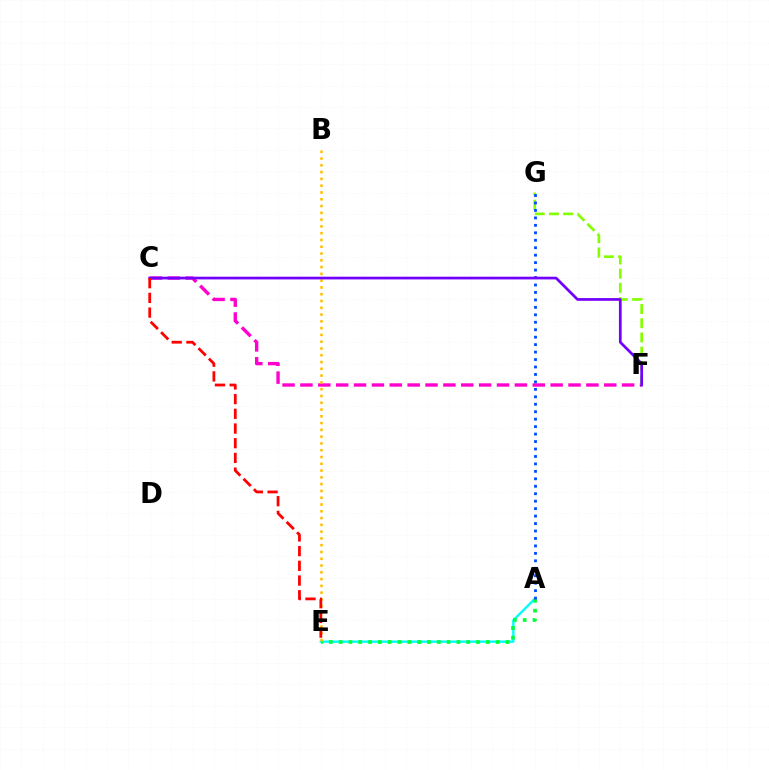{('C', 'F'): [{'color': '#ff00cf', 'line_style': 'dashed', 'thickness': 2.43}, {'color': '#7200ff', 'line_style': 'solid', 'thickness': 1.95}], ('A', 'E'): [{'color': '#00fff6', 'line_style': 'solid', 'thickness': 1.71}, {'color': '#00ff39', 'line_style': 'dotted', 'thickness': 2.67}], ('F', 'G'): [{'color': '#84ff00', 'line_style': 'dashed', 'thickness': 1.93}], ('A', 'G'): [{'color': '#004bff', 'line_style': 'dotted', 'thickness': 2.03}], ('B', 'E'): [{'color': '#ffbd00', 'line_style': 'dotted', 'thickness': 1.84}], ('C', 'E'): [{'color': '#ff0000', 'line_style': 'dashed', 'thickness': 2.0}]}